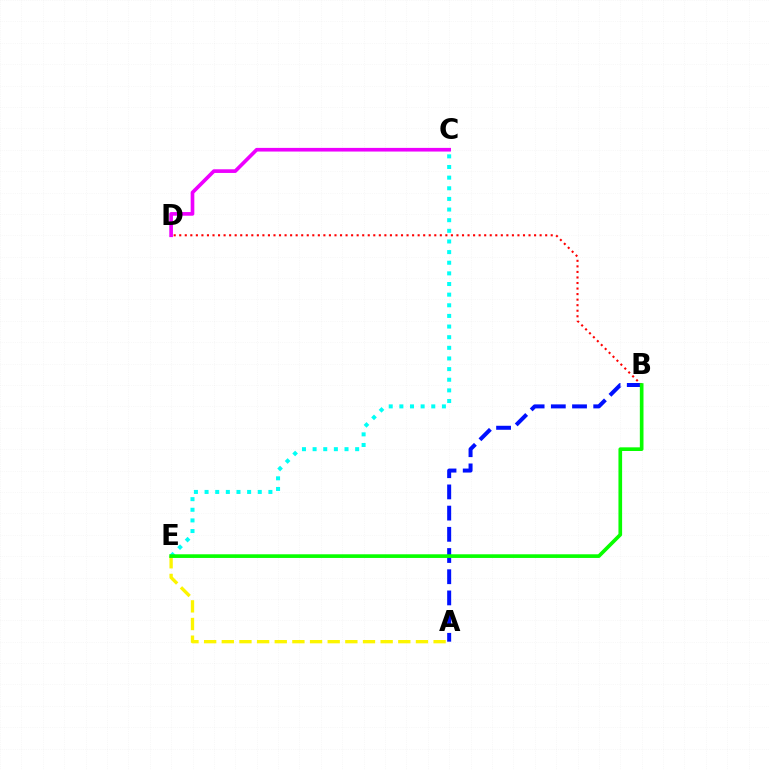{('C', 'E'): [{'color': '#00fff6', 'line_style': 'dotted', 'thickness': 2.89}], ('A', 'B'): [{'color': '#0010ff', 'line_style': 'dashed', 'thickness': 2.88}], ('C', 'D'): [{'color': '#ee00ff', 'line_style': 'solid', 'thickness': 2.63}], ('A', 'E'): [{'color': '#fcf500', 'line_style': 'dashed', 'thickness': 2.4}], ('B', 'D'): [{'color': '#ff0000', 'line_style': 'dotted', 'thickness': 1.51}], ('B', 'E'): [{'color': '#08ff00', 'line_style': 'solid', 'thickness': 2.64}]}